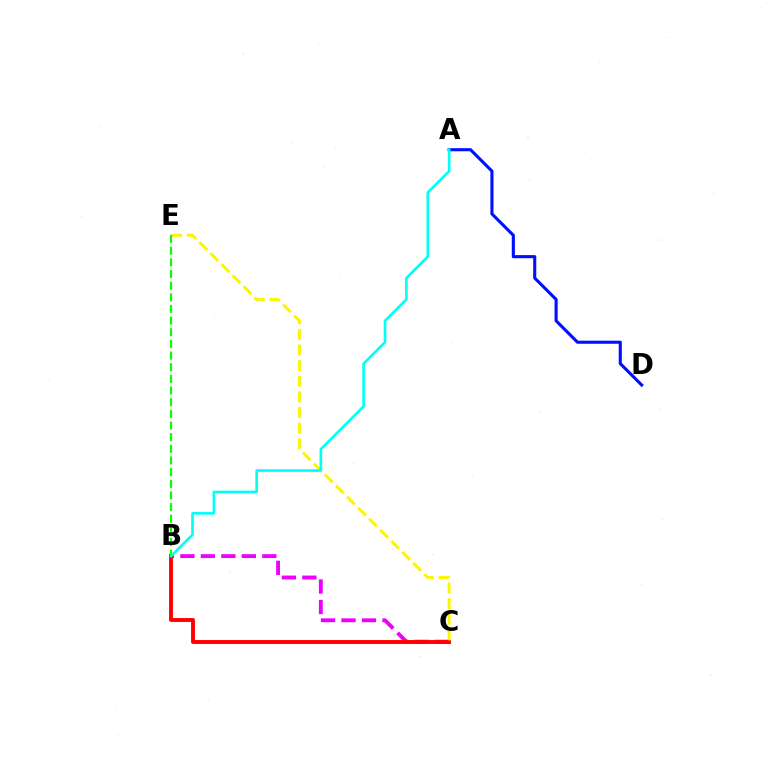{('B', 'C'): [{'color': '#ee00ff', 'line_style': 'dashed', 'thickness': 2.78}, {'color': '#ff0000', 'line_style': 'solid', 'thickness': 2.81}], ('C', 'E'): [{'color': '#fcf500', 'line_style': 'dashed', 'thickness': 2.12}], ('A', 'D'): [{'color': '#0010ff', 'line_style': 'solid', 'thickness': 2.23}], ('B', 'E'): [{'color': '#08ff00', 'line_style': 'dashed', 'thickness': 1.58}], ('A', 'B'): [{'color': '#00fff6', 'line_style': 'solid', 'thickness': 1.88}]}